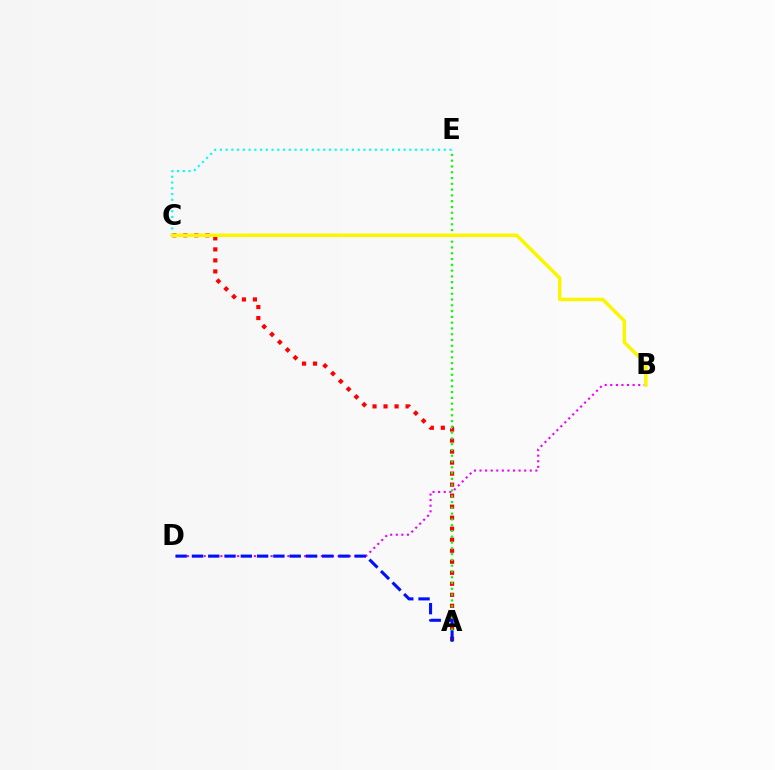{('A', 'C'): [{'color': '#ff0000', 'line_style': 'dotted', 'thickness': 2.99}], ('C', 'E'): [{'color': '#00fff6', 'line_style': 'dotted', 'thickness': 1.56}], ('A', 'E'): [{'color': '#08ff00', 'line_style': 'dotted', 'thickness': 1.57}], ('B', 'D'): [{'color': '#ee00ff', 'line_style': 'dotted', 'thickness': 1.52}], ('A', 'D'): [{'color': '#0010ff', 'line_style': 'dashed', 'thickness': 2.21}], ('B', 'C'): [{'color': '#fcf500', 'line_style': 'solid', 'thickness': 2.51}]}